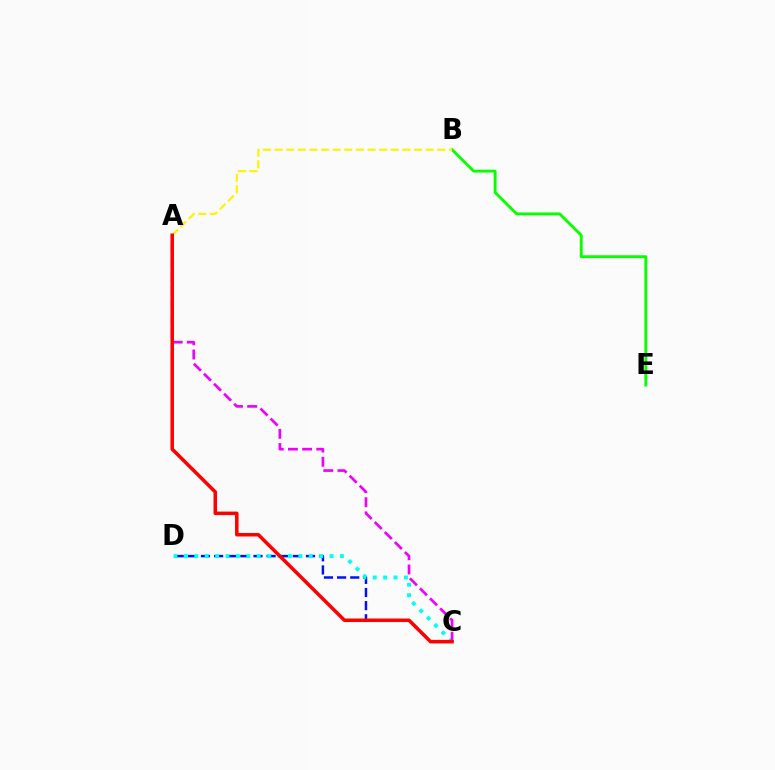{('C', 'D'): [{'color': '#0010ff', 'line_style': 'dashed', 'thickness': 1.78}, {'color': '#00fff6', 'line_style': 'dotted', 'thickness': 2.83}], ('B', 'E'): [{'color': '#08ff00', 'line_style': 'solid', 'thickness': 2.06}], ('A', 'B'): [{'color': '#fcf500', 'line_style': 'dashed', 'thickness': 1.58}], ('A', 'C'): [{'color': '#ee00ff', 'line_style': 'dashed', 'thickness': 1.93}, {'color': '#ff0000', 'line_style': 'solid', 'thickness': 2.53}]}